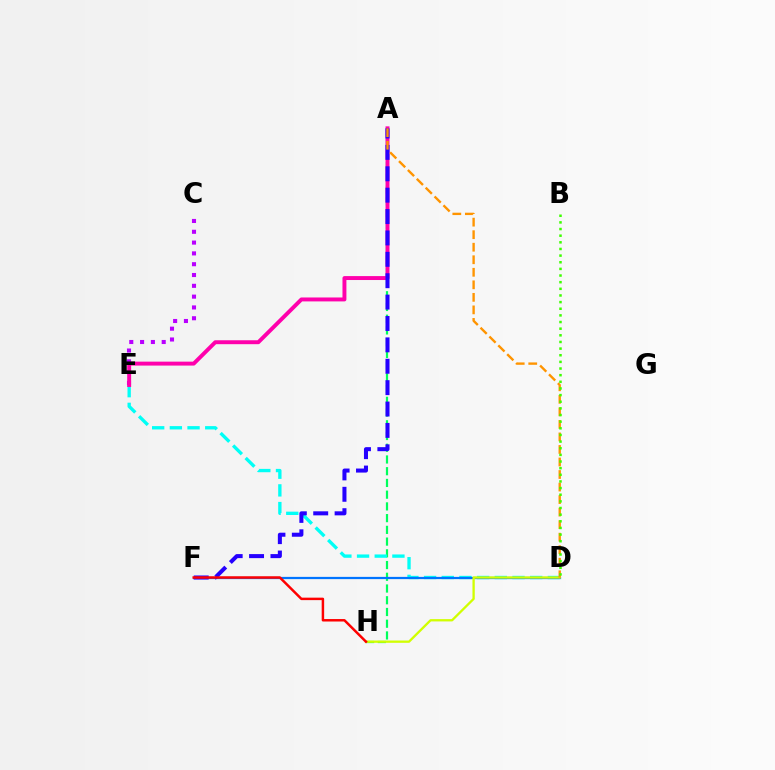{('A', 'H'): [{'color': '#00ff5c', 'line_style': 'dashed', 'thickness': 1.59}], ('D', 'E'): [{'color': '#00fff6', 'line_style': 'dashed', 'thickness': 2.4}], ('C', 'E'): [{'color': '#b900ff', 'line_style': 'dotted', 'thickness': 2.94}], ('D', 'F'): [{'color': '#0074ff', 'line_style': 'solid', 'thickness': 1.61}], ('A', 'E'): [{'color': '#ff00ac', 'line_style': 'solid', 'thickness': 2.83}], ('A', 'F'): [{'color': '#2500ff', 'line_style': 'dashed', 'thickness': 2.91}], ('D', 'H'): [{'color': '#d1ff00', 'line_style': 'solid', 'thickness': 1.66}], ('A', 'D'): [{'color': '#ff9400', 'line_style': 'dashed', 'thickness': 1.7}], ('B', 'D'): [{'color': '#3dff00', 'line_style': 'dotted', 'thickness': 1.8}], ('F', 'H'): [{'color': '#ff0000', 'line_style': 'solid', 'thickness': 1.78}]}